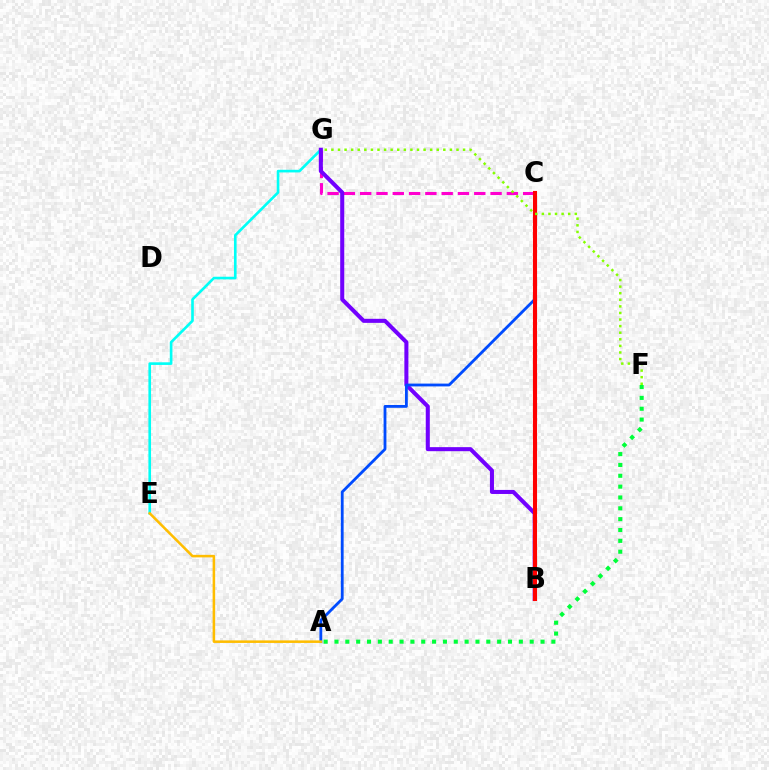{('E', 'G'): [{'color': '#00fff6', 'line_style': 'solid', 'thickness': 1.9}], ('C', 'G'): [{'color': '#ff00cf', 'line_style': 'dashed', 'thickness': 2.21}], ('A', 'F'): [{'color': '#00ff39', 'line_style': 'dotted', 'thickness': 2.95}], ('B', 'G'): [{'color': '#7200ff', 'line_style': 'solid', 'thickness': 2.91}], ('A', 'C'): [{'color': '#004bff', 'line_style': 'solid', 'thickness': 2.02}], ('A', 'E'): [{'color': '#ffbd00', 'line_style': 'solid', 'thickness': 1.83}], ('B', 'C'): [{'color': '#ff0000', 'line_style': 'solid', 'thickness': 2.95}], ('F', 'G'): [{'color': '#84ff00', 'line_style': 'dotted', 'thickness': 1.79}]}